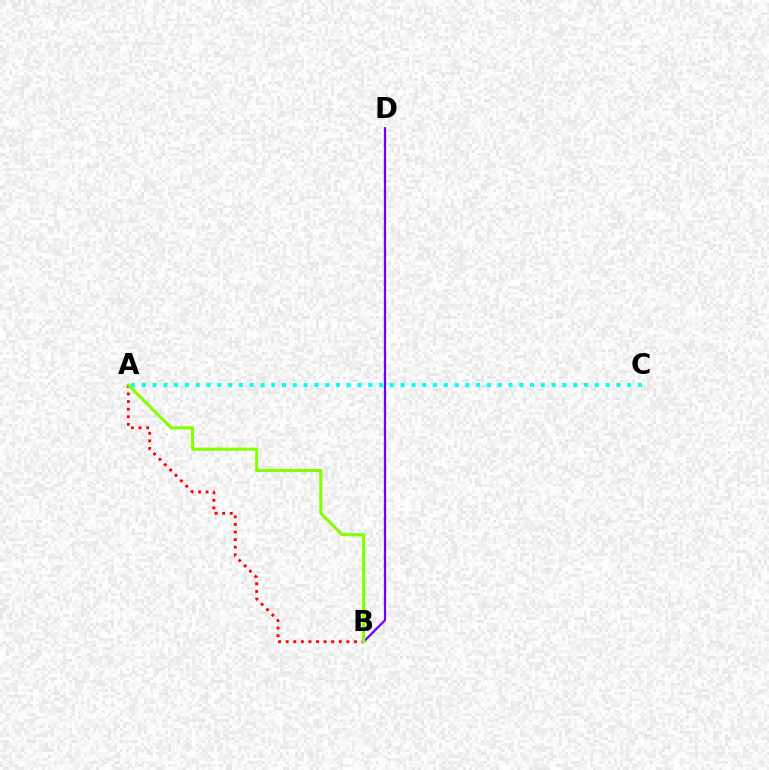{('B', 'D'): [{'color': '#7200ff', 'line_style': 'solid', 'thickness': 1.62}], ('A', 'C'): [{'color': '#00fff6', 'line_style': 'dotted', 'thickness': 2.93}], ('A', 'B'): [{'color': '#ff0000', 'line_style': 'dotted', 'thickness': 2.06}, {'color': '#84ff00', 'line_style': 'solid', 'thickness': 2.23}]}